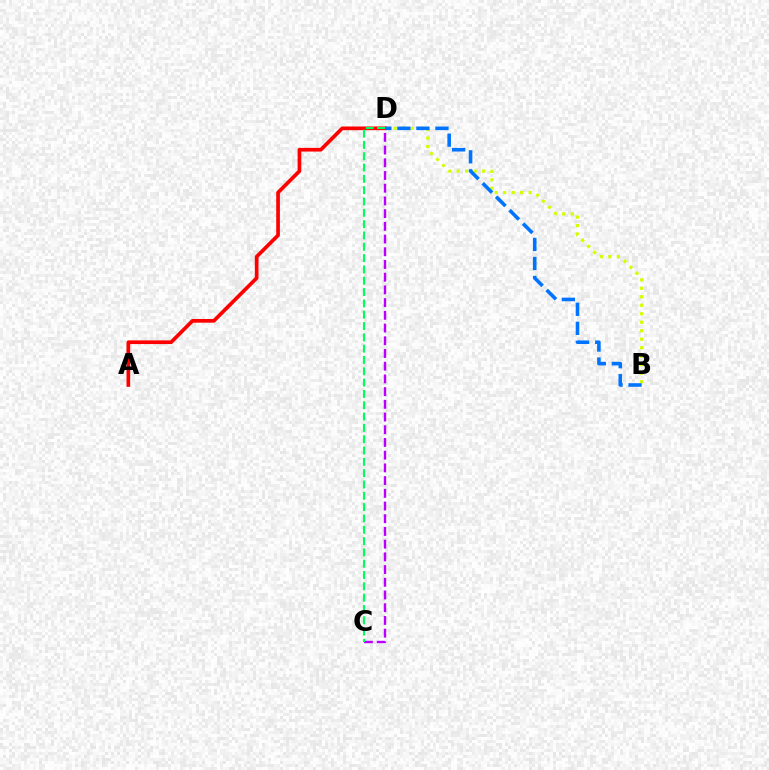{('B', 'D'): [{'color': '#d1ff00', 'line_style': 'dotted', 'thickness': 2.31}, {'color': '#0074ff', 'line_style': 'dashed', 'thickness': 2.59}], ('A', 'D'): [{'color': '#ff0000', 'line_style': 'solid', 'thickness': 2.65}], ('C', 'D'): [{'color': '#b900ff', 'line_style': 'dashed', 'thickness': 1.73}, {'color': '#00ff5c', 'line_style': 'dashed', 'thickness': 1.54}]}